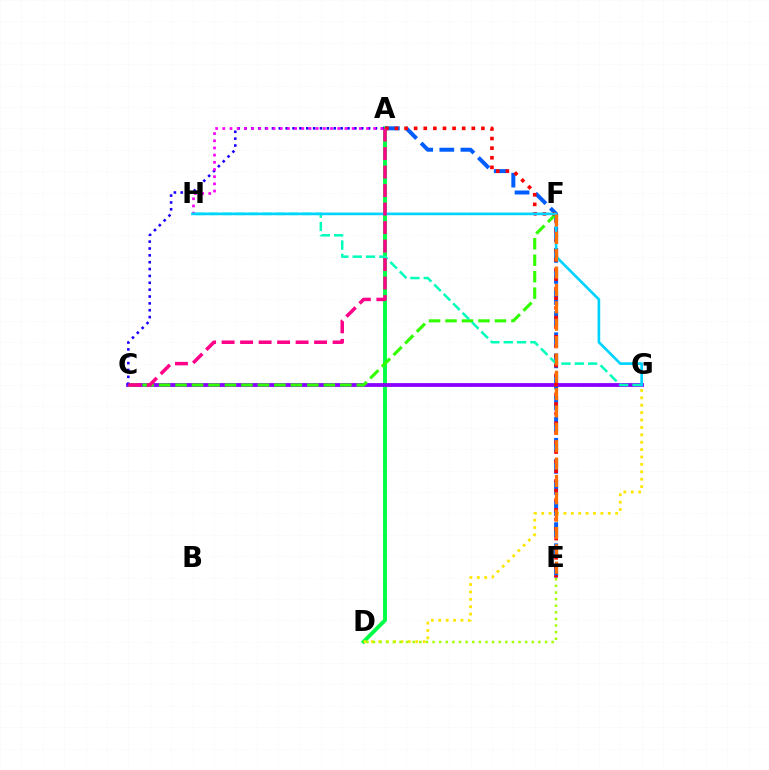{('A', 'D'): [{'color': '#00ff45', 'line_style': 'solid', 'thickness': 2.81}], ('C', 'G'): [{'color': '#8a00ff', 'line_style': 'solid', 'thickness': 2.73}], ('A', 'E'): [{'color': '#005dff', 'line_style': 'dashed', 'thickness': 2.87}, {'color': '#ff0000', 'line_style': 'dotted', 'thickness': 2.61}], ('C', 'F'): [{'color': '#31ff00', 'line_style': 'dashed', 'thickness': 2.24}], ('G', 'H'): [{'color': '#00ffbb', 'line_style': 'dashed', 'thickness': 1.81}, {'color': '#00d3ff', 'line_style': 'solid', 'thickness': 1.92}], ('A', 'C'): [{'color': '#1900ff', 'line_style': 'dotted', 'thickness': 1.86}, {'color': '#ff0088', 'line_style': 'dashed', 'thickness': 2.51}], ('D', 'G'): [{'color': '#ffe600', 'line_style': 'dotted', 'thickness': 2.01}], ('A', 'H'): [{'color': '#fa00f9', 'line_style': 'dotted', 'thickness': 1.95}], ('D', 'E'): [{'color': '#a2ff00', 'line_style': 'dotted', 'thickness': 1.8}], ('E', 'F'): [{'color': '#ff7000', 'line_style': 'dashed', 'thickness': 2.36}]}